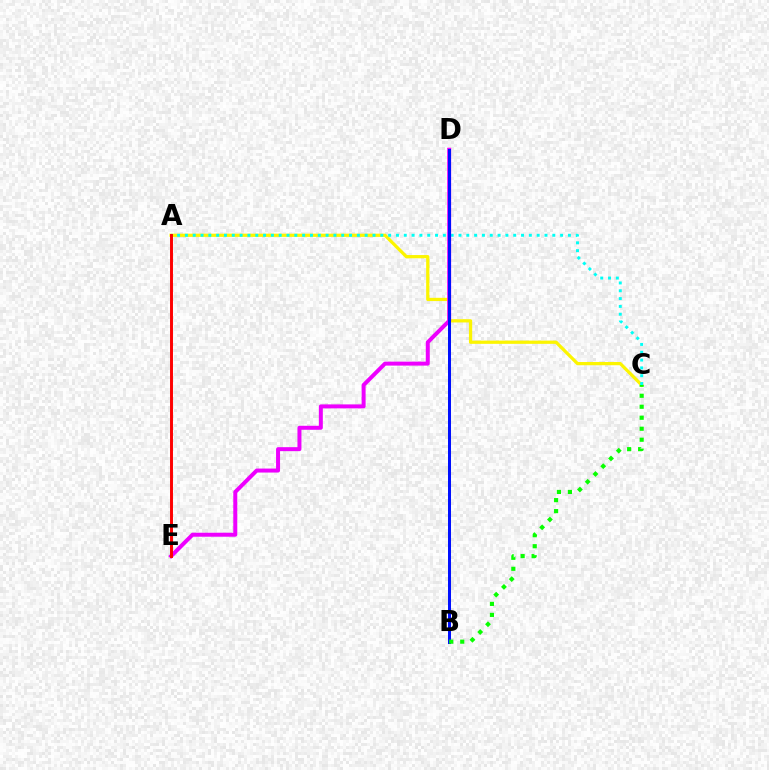{('A', 'C'): [{'color': '#fcf500', 'line_style': 'solid', 'thickness': 2.34}, {'color': '#00fff6', 'line_style': 'dotted', 'thickness': 2.12}], ('D', 'E'): [{'color': '#ee00ff', 'line_style': 'solid', 'thickness': 2.87}], ('B', 'D'): [{'color': '#0010ff', 'line_style': 'solid', 'thickness': 2.17}], ('B', 'C'): [{'color': '#08ff00', 'line_style': 'dotted', 'thickness': 2.99}], ('A', 'E'): [{'color': '#ff0000', 'line_style': 'solid', 'thickness': 2.12}]}